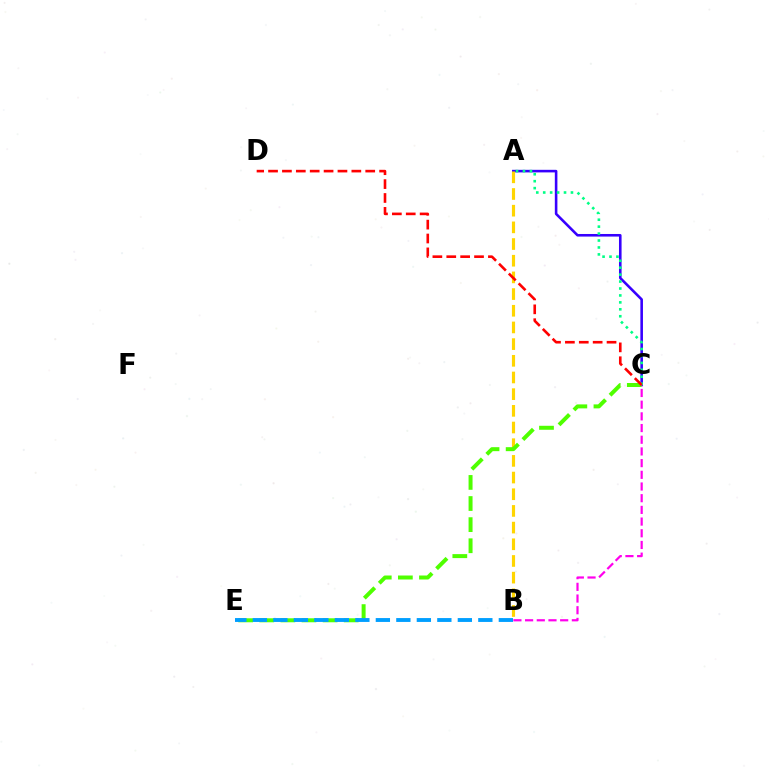{('A', 'C'): [{'color': '#3700ff', 'line_style': 'solid', 'thickness': 1.86}, {'color': '#00ff86', 'line_style': 'dotted', 'thickness': 1.88}], ('A', 'B'): [{'color': '#ffd500', 'line_style': 'dashed', 'thickness': 2.27}], ('C', 'E'): [{'color': '#4fff00', 'line_style': 'dashed', 'thickness': 2.87}], ('B', 'E'): [{'color': '#009eff', 'line_style': 'dashed', 'thickness': 2.78}], ('B', 'C'): [{'color': '#ff00ed', 'line_style': 'dashed', 'thickness': 1.59}], ('C', 'D'): [{'color': '#ff0000', 'line_style': 'dashed', 'thickness': 1.89}]}